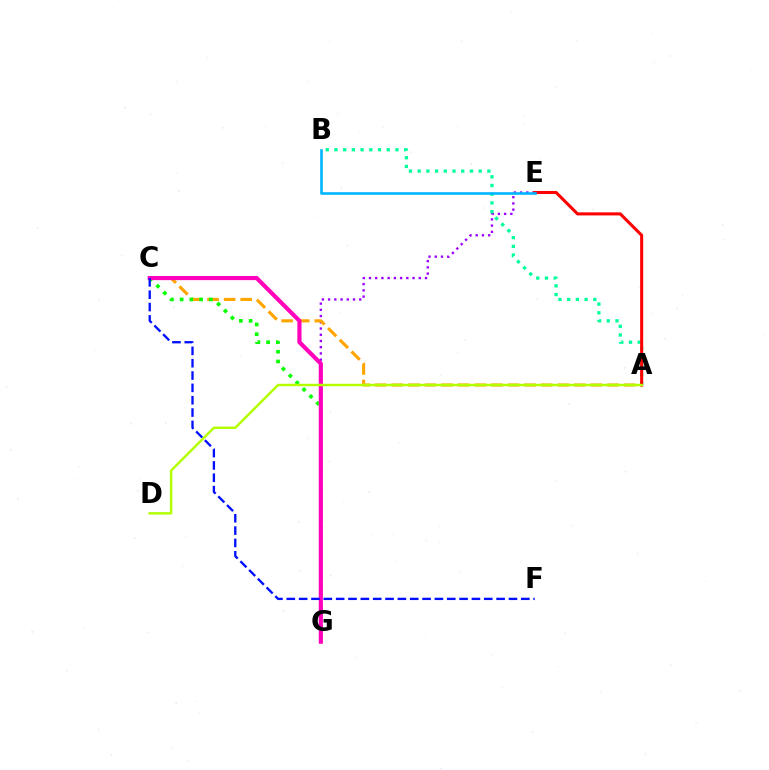{('E', 'G'): [{'color': '#9b00ff', 'line_style': 'dotted', 'thickness': 1.69}], ('A', 'C'): [{'color': '#ffa500', 'line_style': 'dashed', 'thickness': 2.25}], ('C', 'G'): [{'color': '#08ff00', 'line_style': 'dotted', 'thickness': 2.64}, {'color': '#ff00bd', 'line_style': 'solid', 'thickness': 2.98}], ('A', 'B'): [{'color': '#00ff9d', 'line_style': 'dotted', 'thickness': 2.37}], ('A', 'E'): [{'color': '#ff0000', 'line_style': 'solid', 'thickness': 2.2}], ('A', 'D'): [{'color': '#b3ff00', 'line_style': 'solid', 'thickness': 1.75}], ('C', 'F'): [{'color': '#0010ff', 'line_style': 'dashed', 'thickness': 1.68}], ('B', 'E'): [{'color': '#00b5ff', 'line_style': 'solid', 'thickness': 1.88}]}